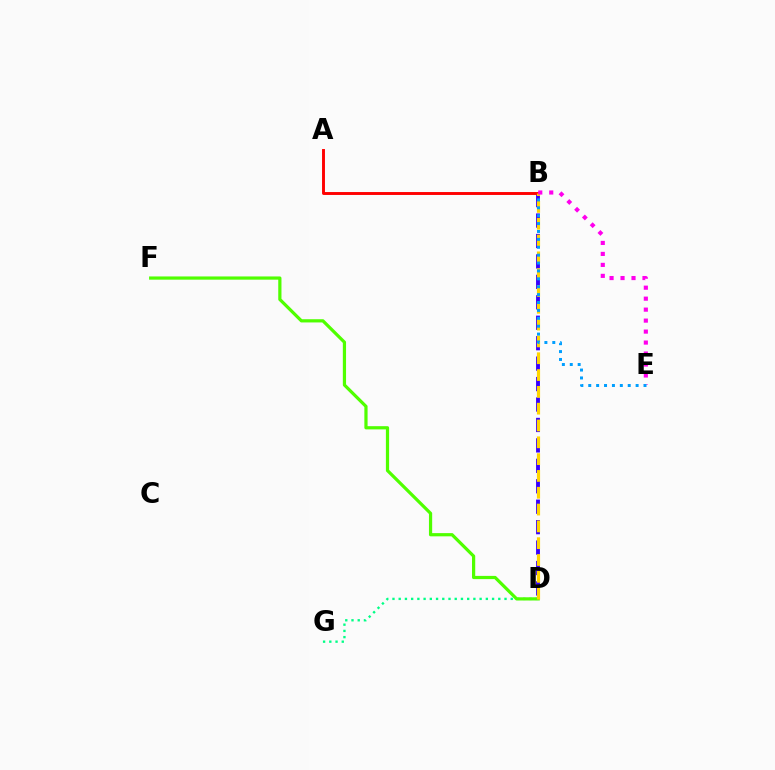{('D', 'G'): [{'color': '#00ff86', 'line_style': 'dotted', 'thickness': 1.69}], ('B', 'D'): [{'color': '#3700ff', 'line_style': 'dashed', 'thickness': 2.78}, {'color': '#ffd500', 'line_style': 'dashed', 'thickness': 2.28}], ('A', 'B'): [{'color': '#ff0000', 'line_style': 'solid', 'thickness': 2.1}], ('D', 'F'): [{'color': '#4fff00', 'line_style': 'solid', 'thickness': 2.31}], ('B', 'E'): [{'color': '#ff00ed', 'line_style': 'dotted', 'thickness': 2.98}, {'color': '#009eff', 'line_style': 'dotted', 'thickness': 2.15}]}